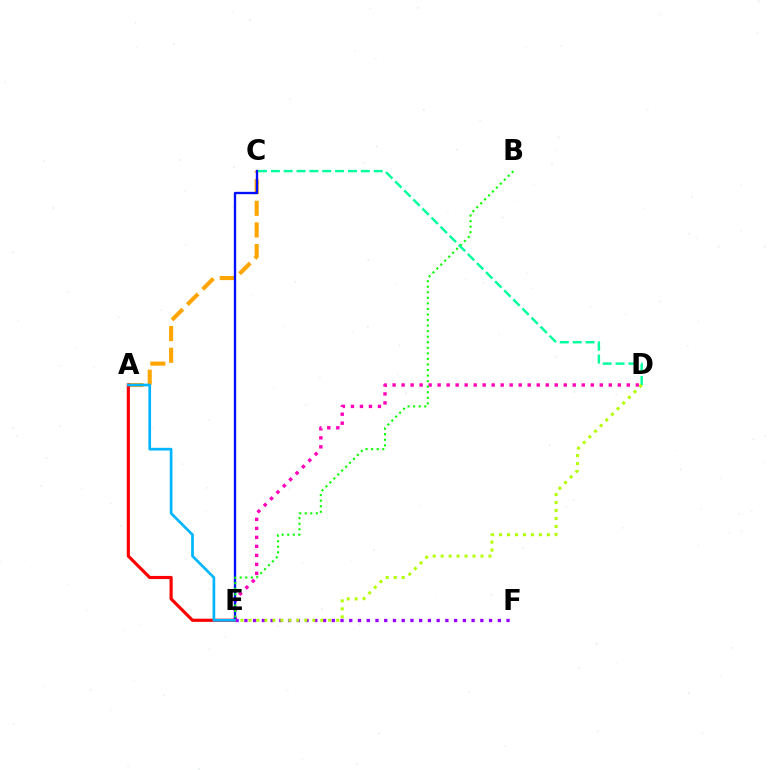{('A', 'C'): [{'color': '#ffa500', 'line_style': 'dashed', 'thickness': 2.94}], ('D', 'E'): [{'color': '#ff00bd', 'line_style': 'dotted', 'thickness': 2.45}, {'color': '#b3ff00', 'line_style': 'dotted', 'thickness': 2.17}], ('A', 'E'): [{'color': '#ff0000', 'line_style': 'solid', 'thickness': 2.28}, {'color': '#00b5ff', 'line_style': 'solid', 'thickness': 1.93}], ('C', 'E'): [{'color': '#0010ff', 'line_style': 'solid', 'thickness': 1.69}], ('B', 'E'): [{'color': '#08ff00', 'line_style': 'dotted', 'thickness': 1.51}], ('C', 'D'): [{'color': '#00ff9d', 'line_style': 'dashed', 'thickness': 1.75}], ('E', 'F'): [{'color': '#9b00ff', 'line_style': 'dotted', 'thickness': 2.37}]}